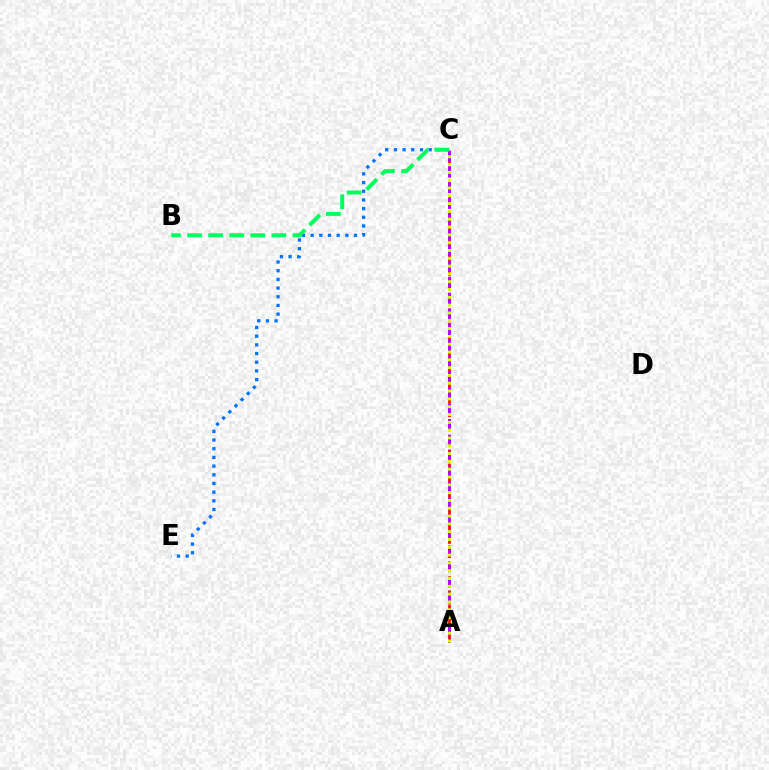{('A', 'C'): [{'color': '#ff0000', 'line_style': 'dashed', 'thickness': 1.91}, {'color': '#b900ff', 'line_style': 'dashed', 'thickness': 2.15}, {'color': '#d1ff00', 'line_style': 'dotted', 'thickness': 2.12}], ('C', 'E'): [{'color': '#0074ff', 'line_style': 'dotted', 'thickness': 2.36}], ('B', 'C'): [{'color': '#00ff5c', 'line_style': 'dashed', 'thickness': 2.86}]}